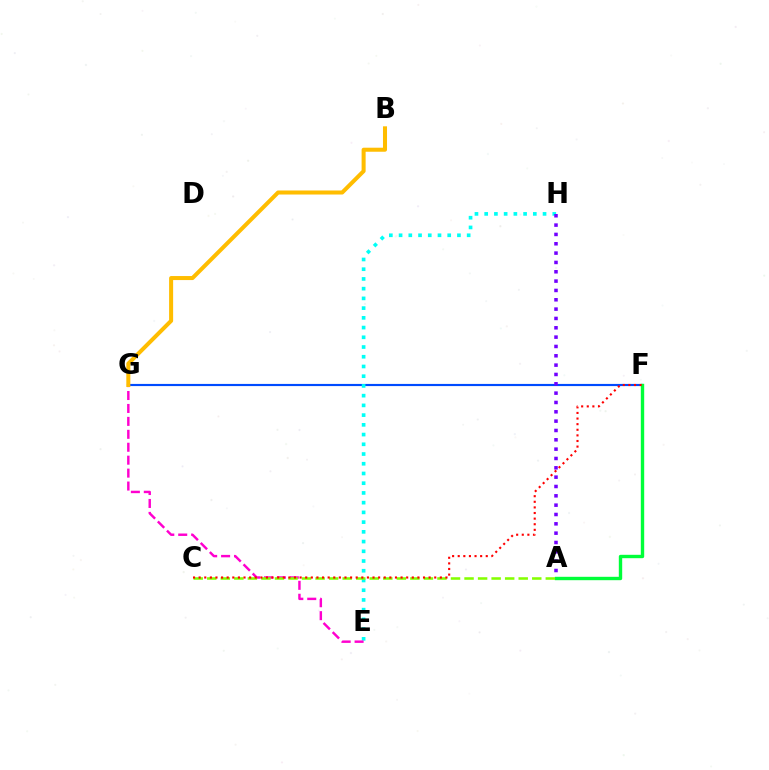{('F', 'G'): [{'color': '#004bff', 'line_style': 'solid', 'thickness': 1.55}], ('E', 'H'): [{'color': '#00fff6', 'line_style': 'dotted', 'thickness': 2.64}], ('E', 'G'): [{'color': '#ff00cf', 'line_style': 'dashed', 'thickness': 1.76}], ('A', 'H'): [{'color': '#7200ff', 'line_style': 'dotted', 'thickness': 2.54}], ('A', 'F'): [{'color': '#00ff39', 'line_style': 'solid', 'thickness': 2.43}], ('A', 'C'): [{'color': '#84ff00', 'line_style': 'dashed', 'thickness': 1.84}], ('C', 'F'): [{'color': '#ff0000', 'line_style': 'dotted', 'thickness': 1.52}], ('B', 'G'): [{'color': '#ffbd00', 'line_style': 'solid', 'thickness': 2.9}]}